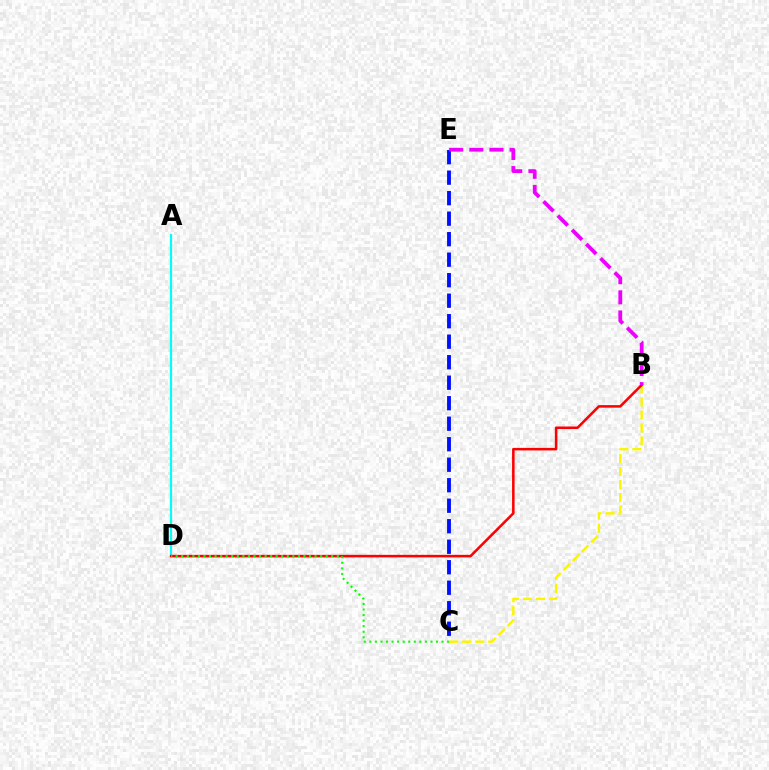{('A', 'D'): [{'color': '#00fff6', 'line_style': 'solid', 'thickness': 1.59}], ('B', 'C'): [{'color': '#fcf500', 'line_style': 'dashed', 'thickness': 1.77}], ('B', 'D'): [{'color': '#ff0000', 'line_style': 'solid', 'thickness': 1.83}], ('C', 'E'): [{'color': '#0010ff', 'line_style': 'dashed', 'thickness': 2.79}], ('C', 'D'): [{'color': '#08ff00', 'line_style': 'dotted', 'thickness': 1.51}], ('B', 'E'): [{'color': '#ee00ff', 'line_style': 'dashed', 'thickness': 2.73}]}